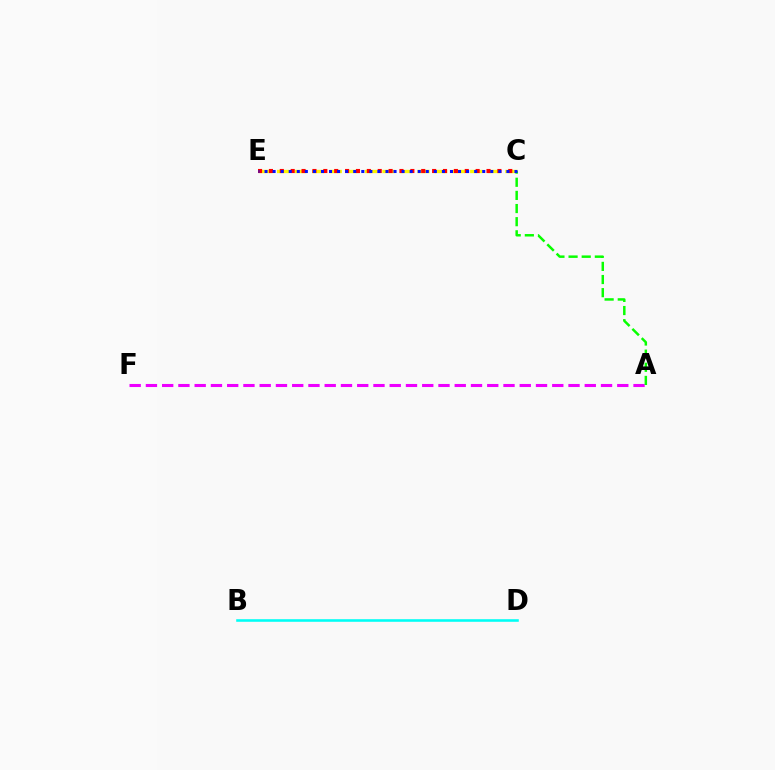{('C', 'E'): [{'color': '#fcf500', 'line_style': 'dashed', 'thickness': 2.39}, {'color': '#ff0000', 'line_style': 'dotted', 'thickness': 2.96}, {'color': '#0010ff', 'line_style': 'dotted', 'thickness': 2.19}], ('A', 'F'): [{'color': '#ee00ff', 'line_style': 'dashed', 'thickness': 2.21}], ('B', 'D'): [{'color': '#00fff6', 'line_style': 'solid', 'thickness': 1.86}], ('A', 'C'): [{'color': '#08ff00', 'line_style': 'dashed', 'thickness': 1.78}]}